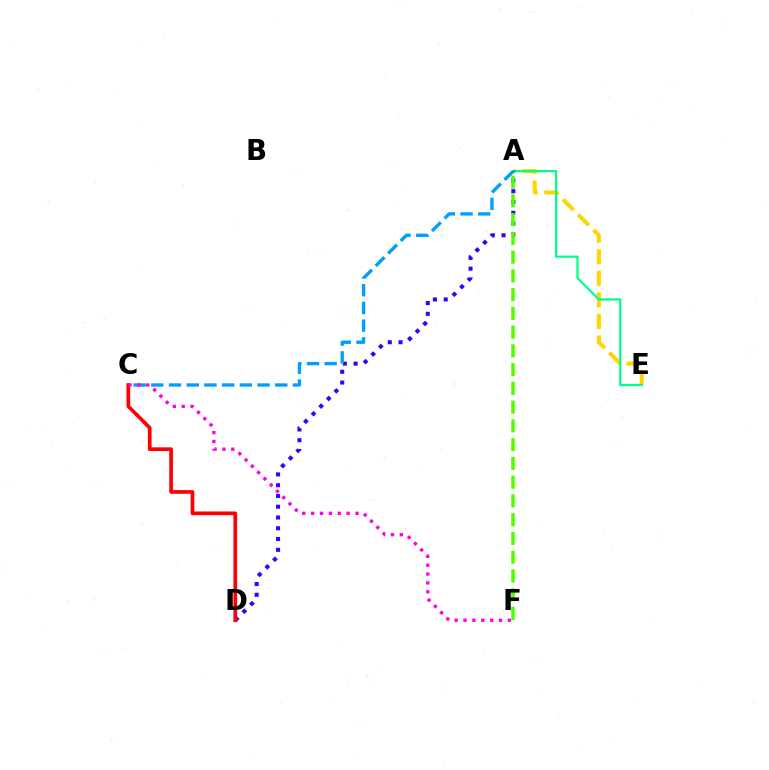{('A', 'E'): [{'color': '#ffd500', 'line_style': 'dashed', 'thickness': 2.93}, {'color': '#00ff86', 'line_style': 'solid', 'thickness': 1.6}], ('A', 'D'): [{'color': '#3700ff', 'line_style': 'dotted', 'thickness': 2.93}], ('A', 'F'): [{'color': '#4fff00', 'line_style': 'dashed', 'thickness': 2.55}], ('C', 'D'): [{'color': '#ff0000', 'line_style': 'solid', 'thickness': 2.66}], ('A', 'C'): [{'color': '#009eff', 'line_style': 'dashed', 'thickness': 2.41}], ('C', 'F'): [{'color': '#ff00ed', 'line_style': 'dotted', 'thickness': 2.41}]}